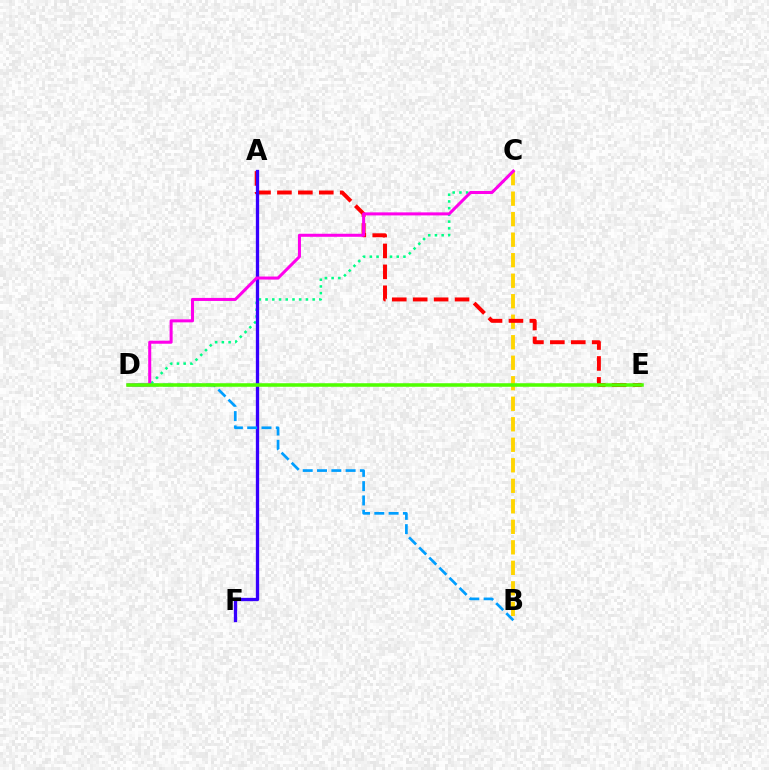{('B', 'C'): [{'color': '#ffd500', 'line_style': 'dashed', 'thickness': 2.79}], ('C', 'D'): [{'color': '#00ff86', 'line_style': 'dotted', 'thickness': 1.83}, {'color': '#ff00ed', 'line_style': 'solid', 'thickness': 2.19}], ('A', 'E'): [{'color': '#ff0000', 'line_style': 'dashed', 'thickness': 2.84}], ('A', 'F'): [{'color': '#3700ff', 'line_style': 'solid', 'thickness': 2.38}], ('B', 'D'): [{'color': '#009eff', 'line_style': 'dashed', 'thickness': 1.94}], ('D', 'E'): [{'color': '#4fff00', 'line_style': 'solid', 'thickness': 2.55}]}